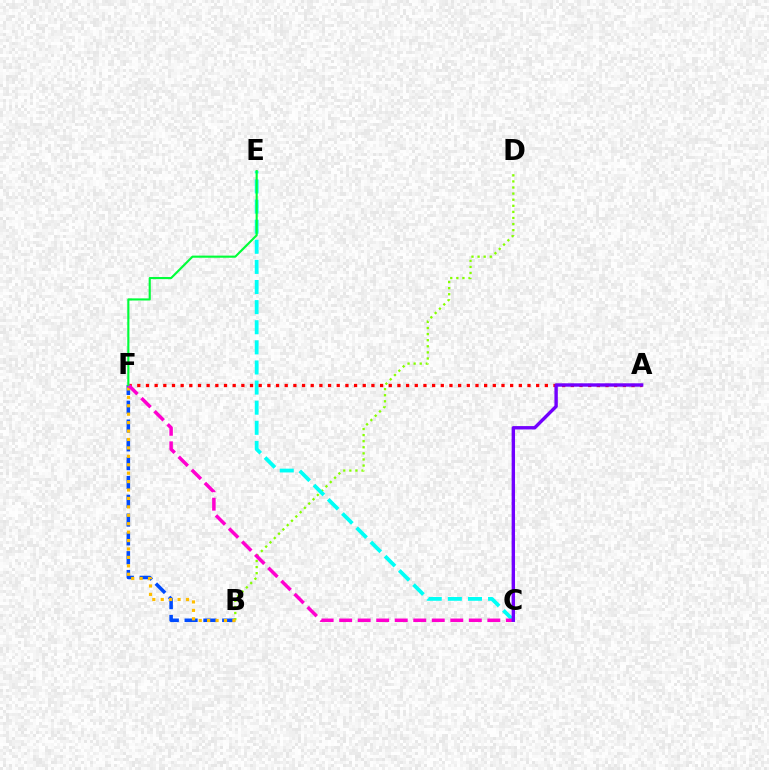{('B', 'F'): [{'color': '#004bff', 'line_style': 'dashed', 'thickness': 2.55}, {'color': '#ffbd00', 'line_style': 'dotted', 'thickness': 2.29}], ('B', 'D'): [{'color': '#84ff00', 'line_style': 'dotted', 'thickness': 1.65}], ('C', 'E'): [{'color': '#00fff6', 'line_style': 'dashed', 'thickness': 2.73}], ('A', 'F'): [{'color': '#ff0000', 'line_style': 'dotted', 'thickness': 2.36}], ('C', 'F'): [{'color': '#ff00cf', 'line_style': 'dashed', 'thickness': 2.52}], ('A', 'C'): [{'color': '#7200ff', 'line_style': 'solid', 'thickness': 2.44}], ('E', 'F'): [{'color': '#00ff39', 'line_style': 'solid', 'thickness': 1.54}]}